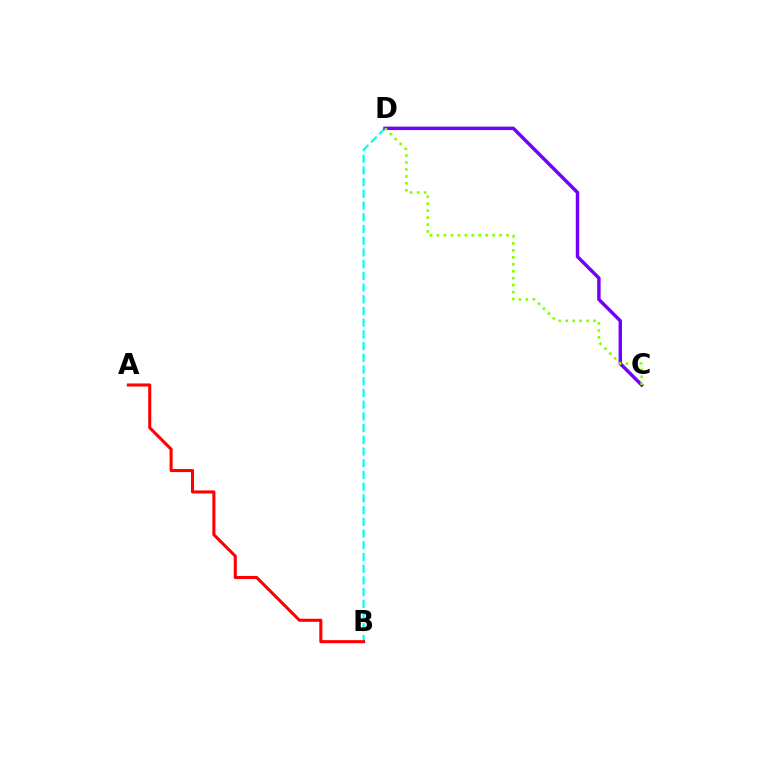{('B', 'D'): [{'color': '#00fff6', 'line_style': 'dashed', 'thickness': 1.59}], ('C', 'D'): [{'color': '#7200ff', 'line_style': 'solid', 'thickness': 2.48}, {'color': '#84ff00', 'line_style': 'dotted', 'thickness': 1.89}], ('A', 'B'): [{'color': '#ff0000', 'line_style': 'solid', 'thickness': 2.2}]}